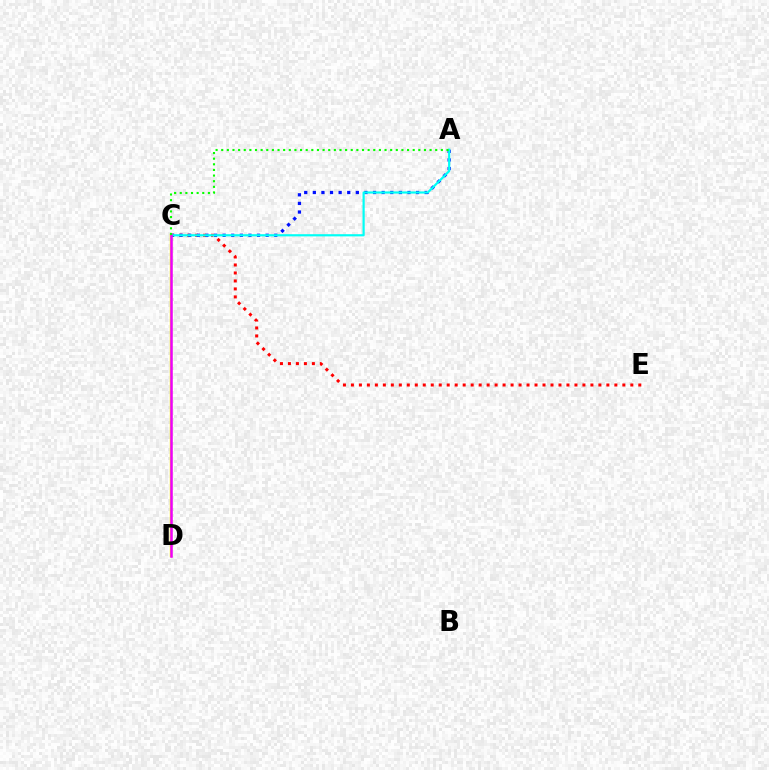{('C', 'E'): [{'color': '#ff0000', 'line_style': 'dotted', 'thickness': 2.17}], ('A', 'C'): [{'color': '#0010ff', 'line_style': 'dotted', 'thickness': 2.34}, {'color': '#00fff6', 'line_style': 'solid', 'thickness': 1.57}, {'color': '#08ff00', 'line_style': 'dotted', 'thickness': 1.53}], ('C', 'D'): [{'color': '#fcf500', 'line_style': 'solid', 'thickness': 1.75}, {'color': '#ee00ff', 'line_style': 'solid', 'thickness': 1.81}]}